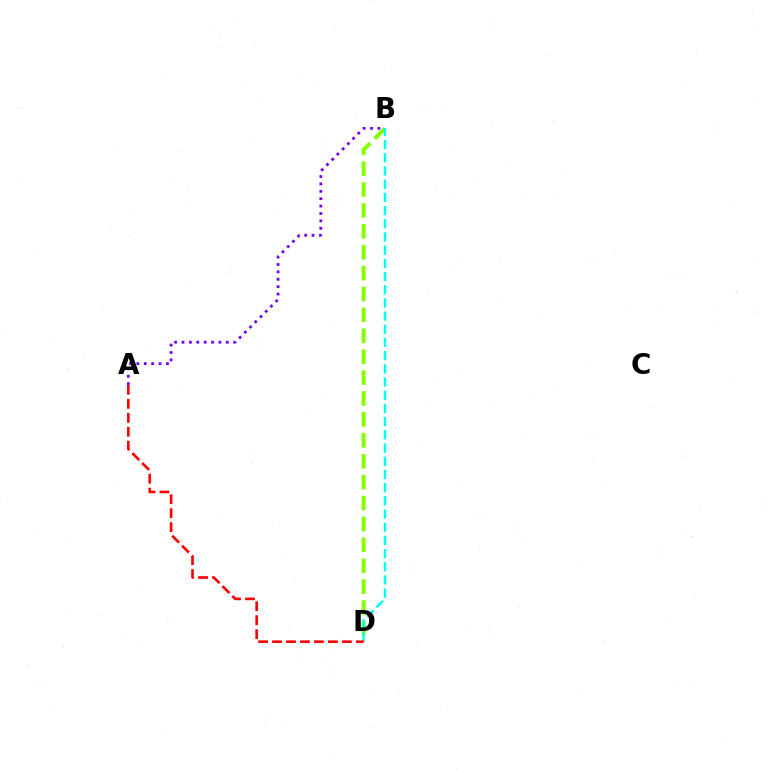{('B', 'D'): [{'color': '#84ff00', 'line_style': 'dashed', 'thickness': 2.84}, {'color': '#00fff6', 'line_style': 'dashed', 'thickness': 1.79}], ('A', 'B'): [{'color': '#7200ff', 'line_style': 'dotted', 'thickness': 2.01}], ('A', 'D'): [{'color': '#ff0000', 'line_style': 'dashed', 'thickness': 1.9}]}